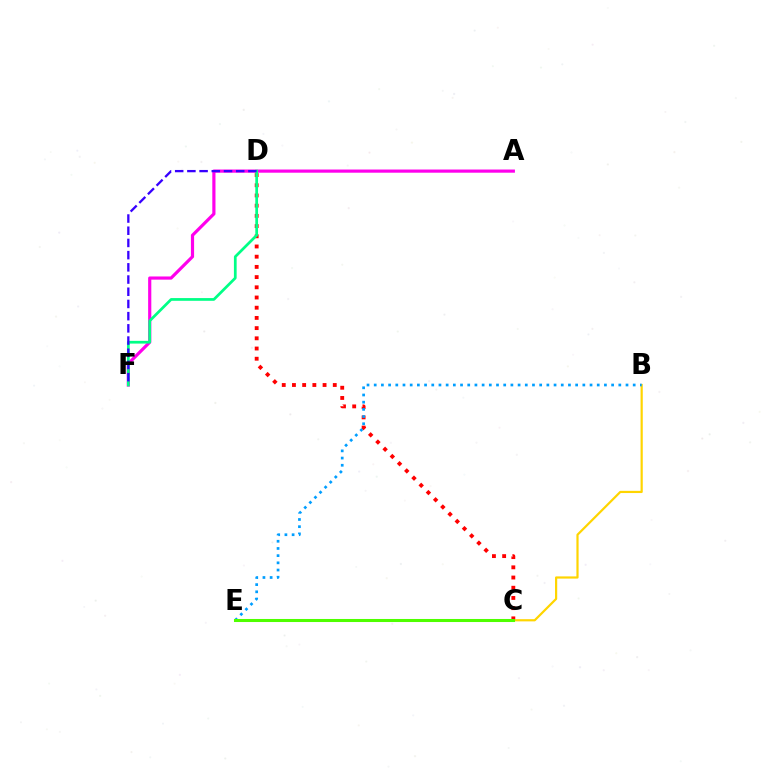{('C', 'D'): [{'color': '#ff0000', 'line_style': 'dotted', 'thickness': 2.77}], ('B', 'C'): [{'color': '#ffd500', 'line_style': 'solid', 'thickness': 1.59}], ('A', 'F'): [{'color': '#ff00ed', 'line_style': 'solid', 'thickness': 2.29}], ('D', 'F'): [{'color': '#00ff86', 'line_style': 'solid', 'thickness': 1.96}, {'color': '#3700ff', 'line_style': 'dashed', 'thickness': 1.66}], ('B', 'E'): [{'color': '#009eff', 'line_style': 'dotted', 'thickness': 1.95}], ('C', 'E'): [{'color': '#4fff00', 'line_style': 'solid', 'thickness': 2.19}]}